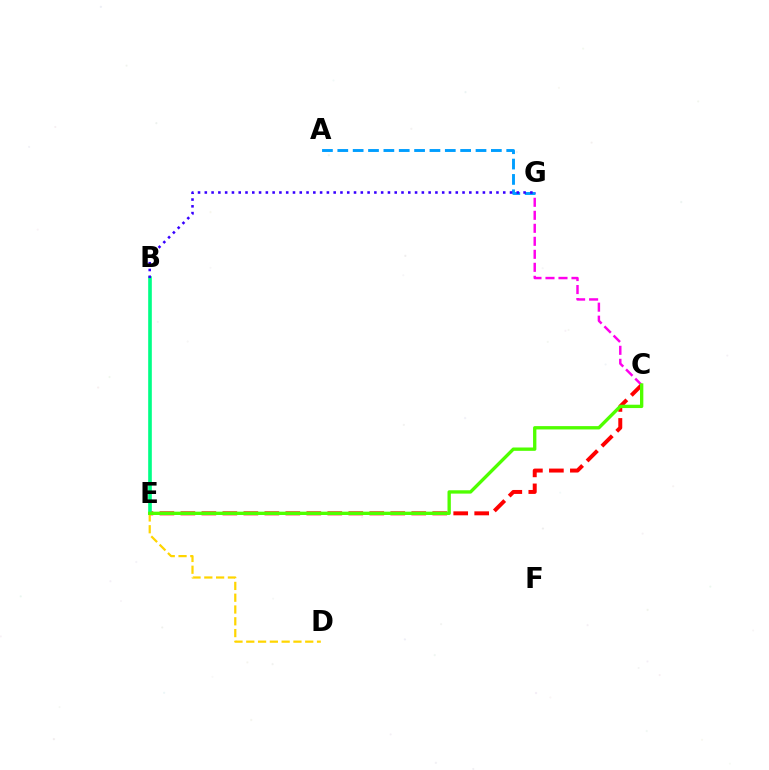{('C', 'E'): [{'color': '#ff0000', 'line_style': 'dashed', 'thickness': 2.85}, {'color': '#4fff00', 'line_style': 'solid', 'thickness': 2.4}], ('C', 'G'): [{'color': '#ff00ed', 'line_style': 'dashed', 'thickness': 1.77}], ('D', 'E'): [{'color': '#ffd500', 'line_style': 'dashed', 'thickness': 1.6}], ('B', 'E'): [{'color': '#00ff86', 'line_style': 'solid', 'thickness': 2.62}], ('A', 'G'): [{'color': '#009eff', 'line_style': 'dashed', 'thickness': 2.09}], ('B', 'G'): [{'color': '#3700ff', 'line_style': 'dotted', 'thickness': 1.84}]}